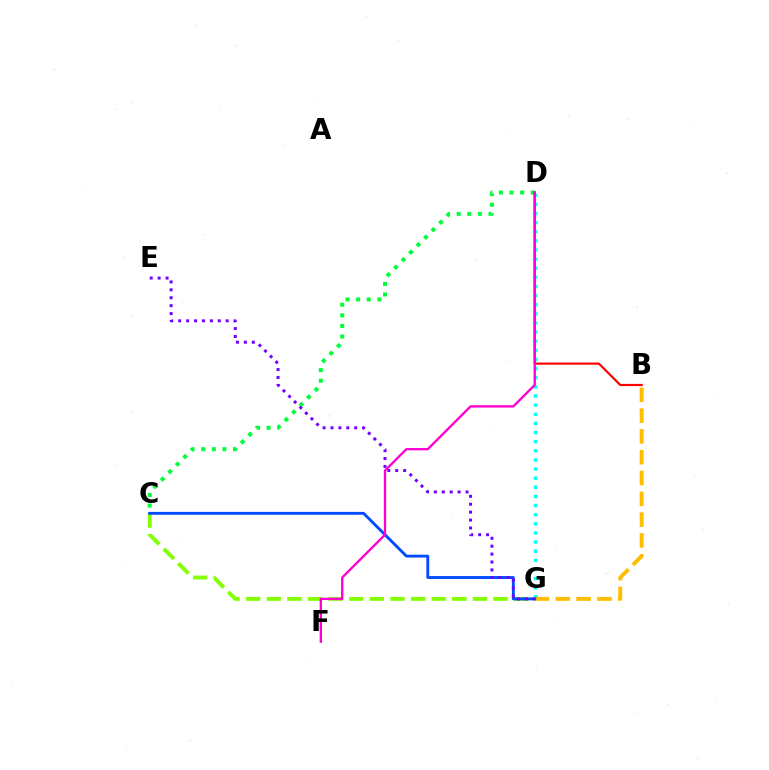{('D', 'G'): [{'color': '#00fff6', 'line_style': 'dotted', 'thickness': 2.48}], ('B', 'G'): [{'color': '#ffbd00', 'line_style': 'dashed', 'thickness': 2.83}], ('C', 'G'): [{'color': '#84ff00', 'line_style': 'dashed', 'thickness': 2.8}, {'color': '#004bff', 'line_style': 'solid', 'thickness': 2.07}], ('C', 'D'): [{'color': '#00ff39', 'line_style': 'dotted', 'thickness': 2.88}], ('B', 'D'): [{'color': '#ff0000', 'line_style': 'solid', 'thickness': 1.57}], ('D', 'F'): [{'color': '#ff00cf', 'line_style': 'solid', 'thickness': 1.68}], ('E', 'G'): [{'color': '#7200ff', 'line_style': 'dotted', 'thickness': 2.15}]}